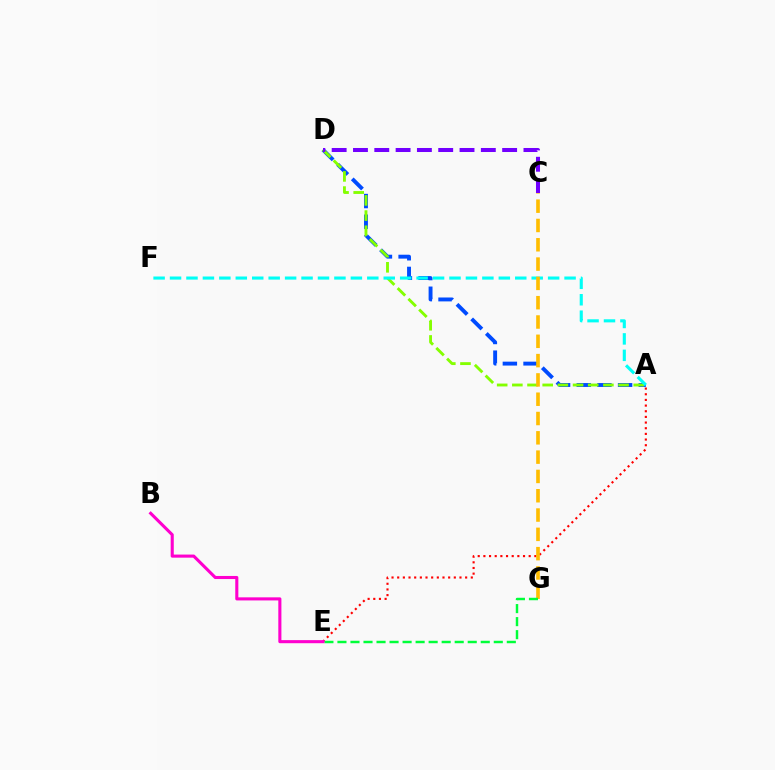{('A', 'E'): [{'color': '#ff0000', 'line_style': 'dotted', 'thickness': 1.54}], ('A', 'D'): [{'color': '#004bff', 'line_style': 'dashed', 'thickness': 2.81}, {'color': '#84ff00', 'line_style': 'dashed', 'thickness': 2.06}], ('C', 'D'): [{'color': '#7200ff', 'line_style': 'dashed', 'thickness': 2.89}], ('A', 'F'): [{'color': '#00fff6', 'line_style': 'dashed', 'thickness': 2.23}], ('C', 'G'): [{'color': '#ffbd00', 'line_style': 'dashed', 'thickness': 2.62}], ('E', 'G'): [{'color': '#00ff39', 'line_style': 'dashed', 'thickness': 1.77}], ('B', 'E'): [{'color': '#ff00cf', 'line_style': 'solid', 'thickness': 2.22}]}